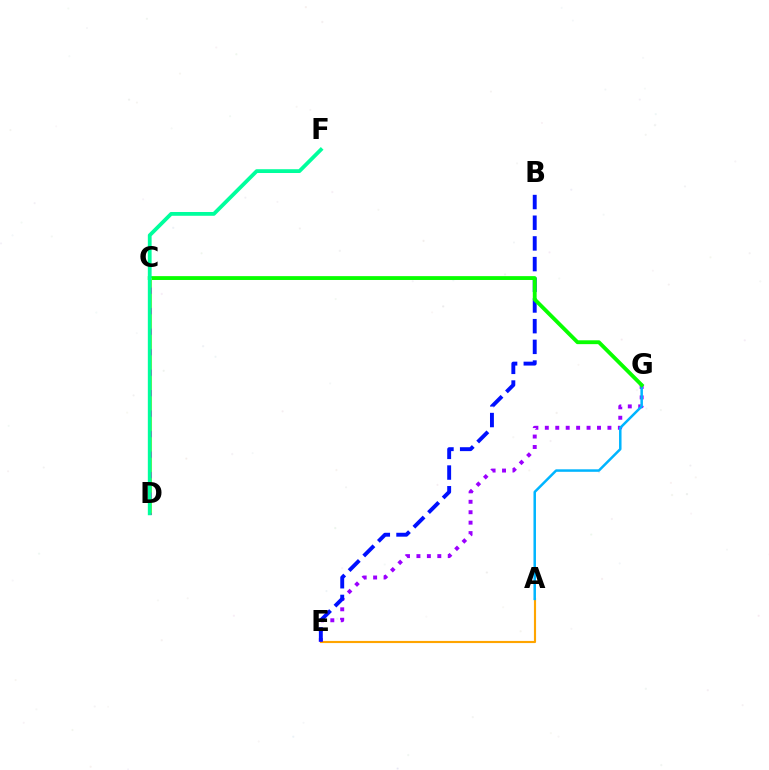{('A', 'E'): [{'color': '#ffa500', 'line_style': 'solid', 'thickness': 1.54}], ('E', 'G'): [{'color': '#9b00ff', 'line_style': 'dotted', 'thickness': 2.84}], ('C', 'D'): [{'color': '#ff0000', 'line_style': 'dashed', 'thickness': 1.6}, {'color': '#ff00bd', 'line_style': 'solid', 'thickness': 2.18}, {'color': '#b3ff00', 'line_style': 'dashed', 'thickness': 2.78}], ('B', 'E'): [{'color': '#0010ff', 'line_style': 'dashed', 'thickness': 2.81}], ('A', 'G'): [{'color': '#00b5ff', 'line_style': 'solid', 'thickness': 1.8}], ('C', 'G'): [{'color': '#08ff00', 'line_style': 'solid', 'thickness': 2.77}], ('D', 'F'): [{'color': '#00ff9d', 'line_style': 'solid', 'thickness': 2.73}]}